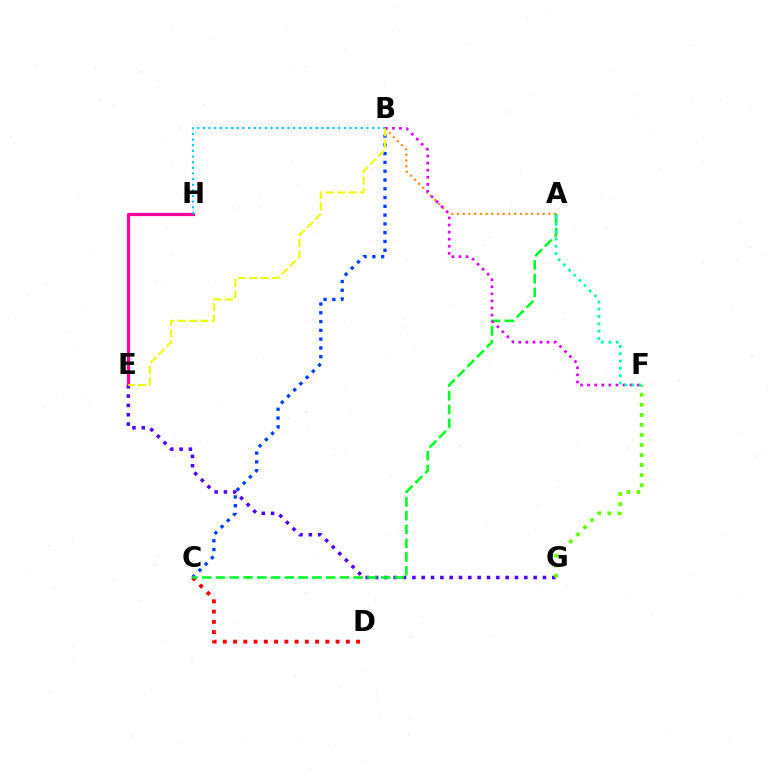{('C', 'D'): [{'color': '#ff0000', 'line_style': 'dotted', 'thickness': 2.79}], ('A', 'B'): [{'color': '#ff8800', 'line_style': 'dotted', 'thickness': 1.55}], ('E', 'H'): [{'color': '#ff00a0', 'line_style': 'solid', 'thickness': 2.32}], ('E', 'G'): [{'color': '#4f00ff', 'line_style': 'dotted', 'thickness': 2.53}], ('B', 'C'): [{'color': '#003fff', 'line_style': 'dotted', 'thickness': 2.39}], ('F', 'G'): [{'color': '#66ff00', 'line_style': 'dotted', 'thickness': 2.73}], ('B', 'H'): [{'color': '#00c7ff', 'line_style': 'dotted', 'thickness': 1.53}], ('A', 'C'): [{'color': '#00ff27', 'line_style': 'dashed', 'thickness': 1.87}], ('B', 'F'): [{'color': '#d600ff', 'line_style': 'dotted', 'thickness': 1.92}], ('A', 'F'): [{'color': '#00ffaf', 'line_style': 'dotted', 'thickness': 1.99}], ('B', 'E'): [{'color': '#eeff00', 'line_style': 'dashed', 'thickness': 1.55}]}